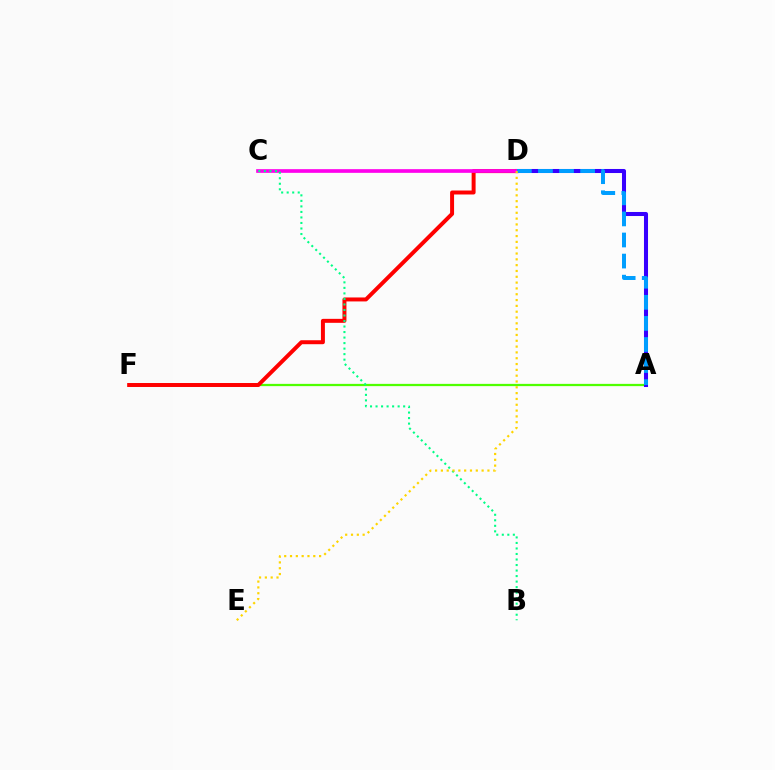{('A', 'F'): [{'color': '#4fff00', 'line_style': 'solid', 'thickness': 1.63}], ('A', 'D'): [{'color': '#3700ff', 'line_style': 'solid', 'thickness': 2.91}, {'color': '#009eff', 'line_style': 'dashed', 'thickness': 2.86}], ('D', 'F'): [{'color': '#ff0000', 'line_style': 'solid', 'thickness': 2.86}], ('C', 'D'): [{'color': '#ff00ed', 'line_style': 'solid', 'thickness': 2.65}], ('B', 'C'): [{'color': '#00ff86', 'line_style': 'dotted', 'thickness': 1.5}], ('D', 'E'): [{'color': '#ffd500', 'line_style': 'dotted', 'thickness': 1.58}]}